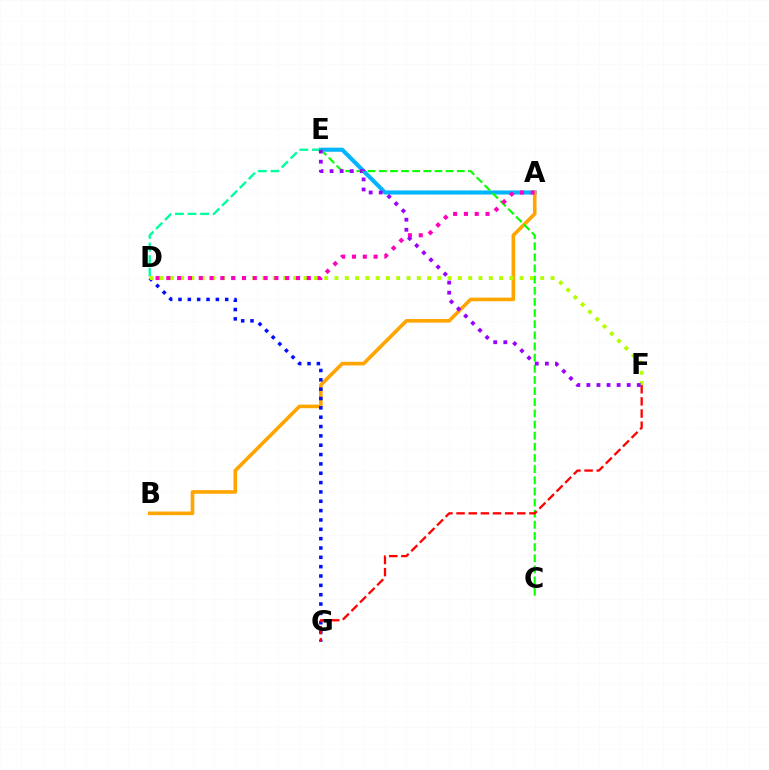{('A', 'E'): [{'color': '#00b5ff', 'line_style': 'solid', 'thickness': 2.94}], ('A', 'B'): [{'color': '#ffa500', 'line_style': 'solid', 'thickness': 2.61}], ('C', 'E'): [{'color': '#08ff00', 'line_style': 'dashed', 'thickness': 1.51}], ('D', 'E'): [{'color': '#00ff9d', 'line_style': 'dashed', 'thickness': 1.71}], ('D', 'G'): [{'color': '#0010ff', 'line_style': 'dotted', 'thickness': 2.54}], ('D', 'F'): [{'color': '#b3ff00', 'line_style': 'dotted', 'thickness': 2.8}], ('A', 'D'): [{'color': '#ff00bd', 'line_style': 'dotted', 'thickness': 2.94}], ('F', 'G'): [{'color': '#ff0000', 'line_style': 'dashed', 'thickness': 1.65}], ('E', 'F'): [{'color': '#9b00ff', 'line_style': 'dotted', 'thickness': 2.74}]}